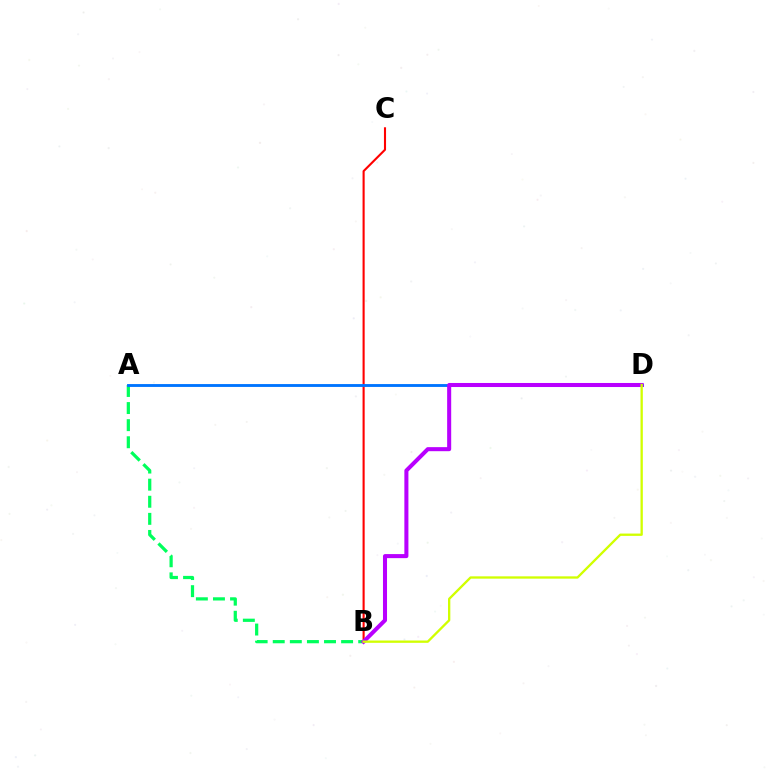{('A', 'B'): [{'color': '#00ff5c', 'line_style': 'dashed', 'thickness': 2.32}], ('B', 'C'): [{'color': '#ff0000', 'line_style': 'solid', 'thickness': 1.51}], ('A', 'D'): [{'color': '#0074ff', 'line_style': 'solid', 'thickness': 2.06}], ('B', 'D'): [{'color': '#b900ff', 'line_style': 'solid', 'thickness': 2.91}, {'color': '#d1ff00', 'line_style': 'solid', 'thickness': 1.67}]}